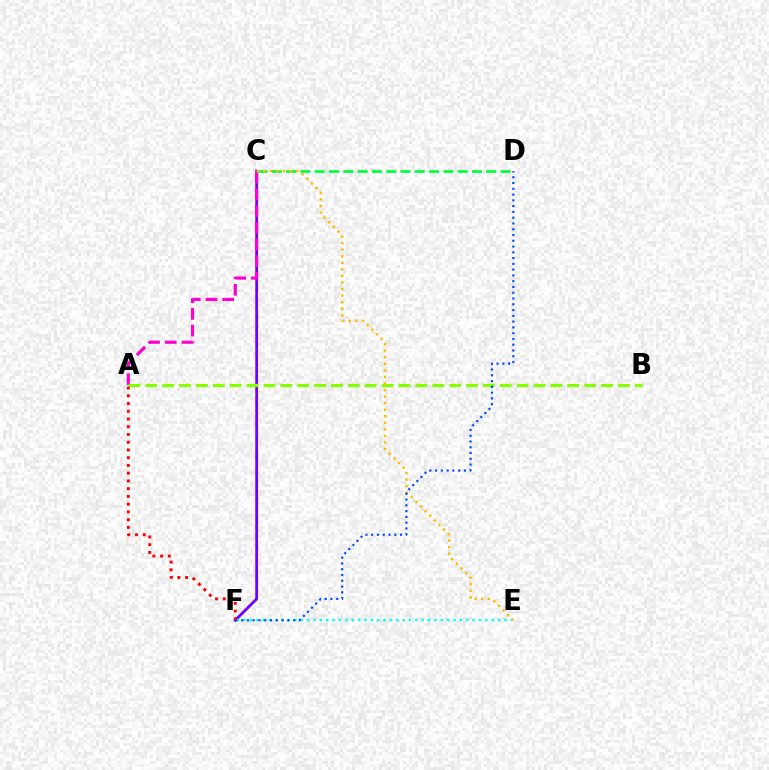{('C', 'F'): [{'color': '#7200ff', 'line_style': 'solid', 'thickness': 2.03}], ('A', 'C'): [{'color': '#ff00cf', 'line_style': 'dashed', 'thickness': 2.27}], ('E', 'F'): [{'color': '#00fff6', 'line_style': 'dotted', 'thickness': 1.73}], ('C', 'D'): [{'color': '#00ff39', 'line_style': 'dashed', 'thickness': 1.94}], ('A', 'B'): [{'color': '#84ff00', 'line_style': 'dashed', 'thickness': 2.29}], ('C', 'E'): [{'color': '#ffbd00', 'line_style': 'dotted', 'thickness': 1.78}], ('A', 'F'): [{'color': '#ff0000', 'line_style': 'dotted', 'thickness': 2.1}], ('D', 'F'): [{'color': '#004bff', 'line_style': 'dotted', 'thickness': 1.57}]}